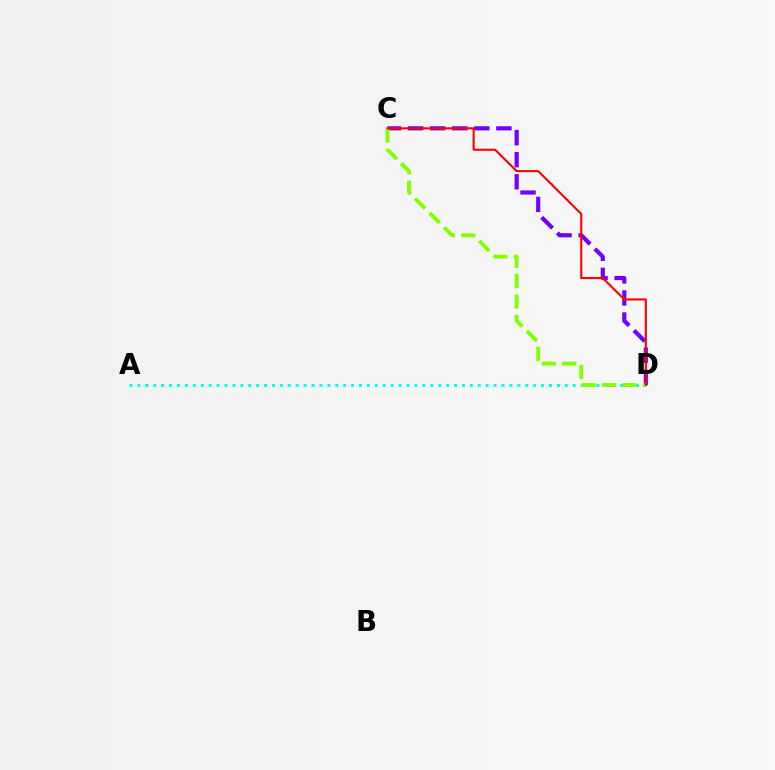{('A', 'D'): [{'color': '#00fff6', 'line_style': 'dotted', 'thickness': 2.15}], ('C', 'D'): [{'color': '#7200ff', 'line_style': 'dashed', 'thickness': 3.0}, {'color': '#84ff00', 'line_style': 'dashed', 'thickness': 2.77}, {'color': '#ff0000', 'line_style': 'solid', 'thickness': 1.51}]}